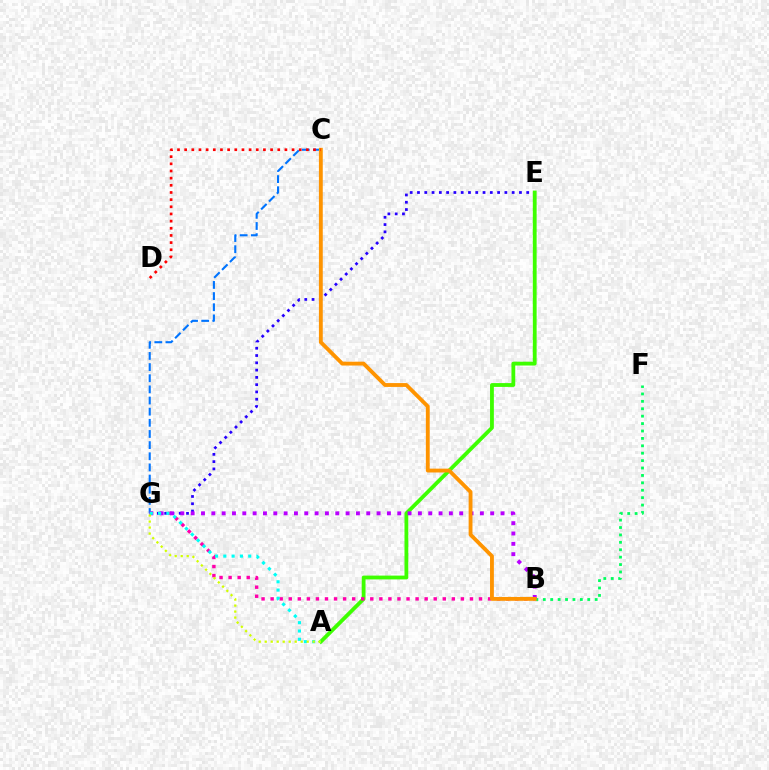{('C', 'G'): [{'color': '#0074ff', 'line_style': 'dashed', 'thickness': 1.51}], ('E', 'G'): [{'color': '#2500ff', 'line_style': 'dotted', 'thickness': 1.98}], ('B', 'F'): [{'color': '#00ff5c', 'line_style': 'dotted', 'thickness': 2.01}], ('A', 'E'): [{'color': '#3dff00', 'line_style': 'solid', 'thickness': 2.75}], ('B', 'G'): [{'color': '#ff00ac', 'line_style': 'dotted', 'thickness': 2.46}, {'color': '#b900ff', 'line_style': 'dotted', 'thickness': 2.81}], ('B', 'C'): [{'color': '#ff9400', 'line_style': 'solid', 'thickness': 2.77}], ('A', 'G'): [{'color': '#00fff6', 'line_style': 'dotted', 'thickness': 2.25}, {'color': '#d1ff00', 'line_style': 'dotted', 'thickness': 1.63}], ('C', 'D'): [{'color': '#ff0000', 'line_style': 'dotted', 'thickness': 1.95}]}